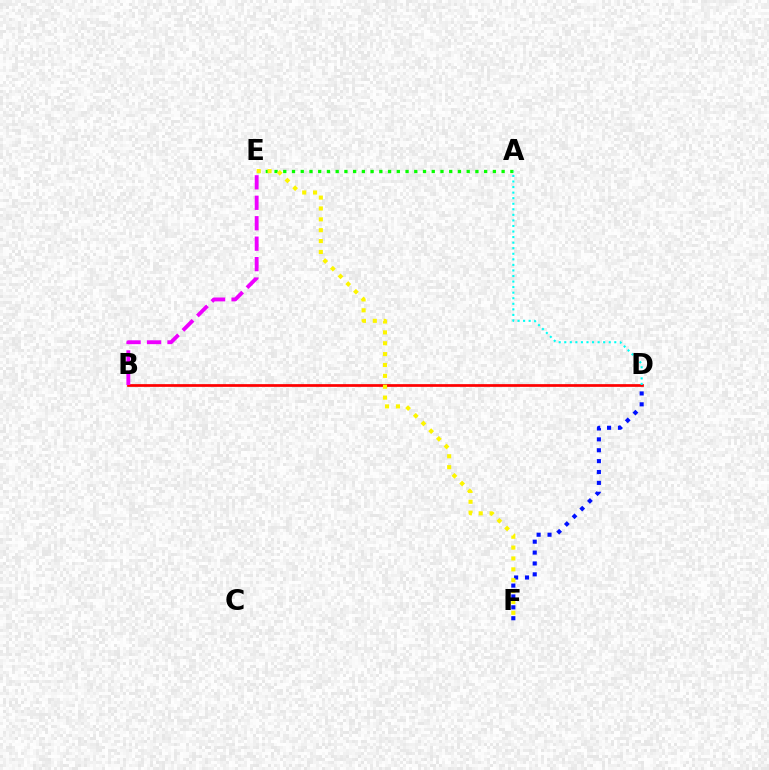{('B', 'D'): [{'color': '#ff0000', 'line_style': 'solid', 'thickness': 1.96}], ('A', 'E'): [{'color': '#08ff00', 'line_style': 'dotted', 'thickness': 2.37}], ('D', 'F'): [{'color': '#0010ff', 'line_style': 'dotted', 'thickness': 2.96}], ('A', 'D'): [{'color': '#00fff6', 'line_style': 'dotted', 'thickness': 1.51}], ('B', 'E'): [{'color': '#ee00ff', 'line_style': 'dashed', 'thickness': 2.78}], ('E', 'F'): [{'color': '#fcf500', 'line_style': 'dotted', 'thickness': 2.95}]}